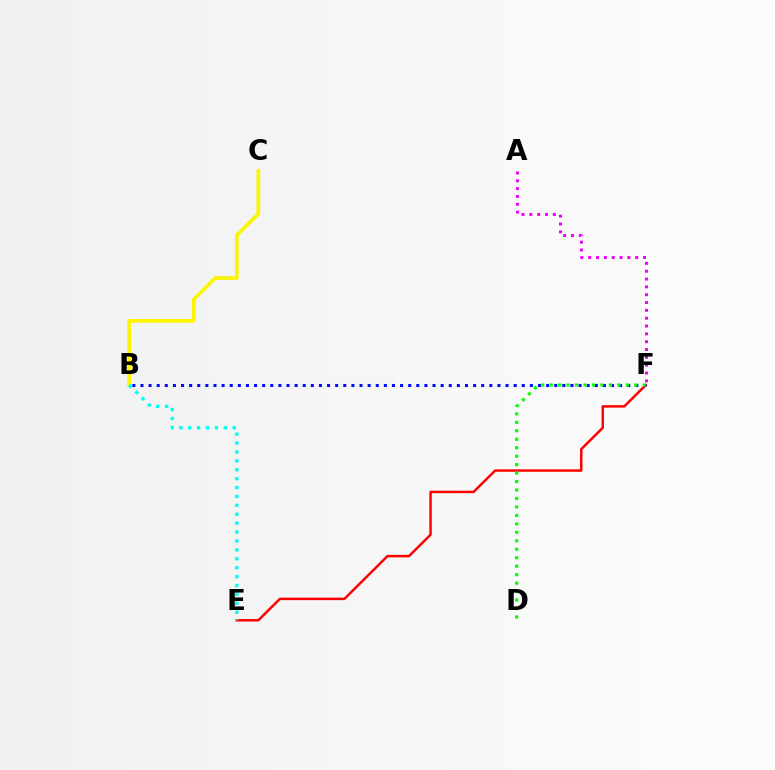{('E', 'F'): [{'color': '#ff0000', 'line_style': 'solid', 'thickness': 1.77}], ('B', 'F'): [{'color': '#0010ff', 'line_style': 'dotted', 'thickness': 2.2}], ('B', 'C'): [{'color': '#fcf500', 'line_style': 'solid', 'thickness': 2.66}], ('B', 'E'): [{'color': '#00fff6', 'line_style': 'dotted', 'thickness': 2.42}], ('D', 'F'): [{'color': '#08ff00', 'line_style': 'dotted', 'thickness': 2.3}], ('A', 'F'): [{'color': '#ee00ff', 'line_style': 'dotted', 'thickness': 2.13}]}